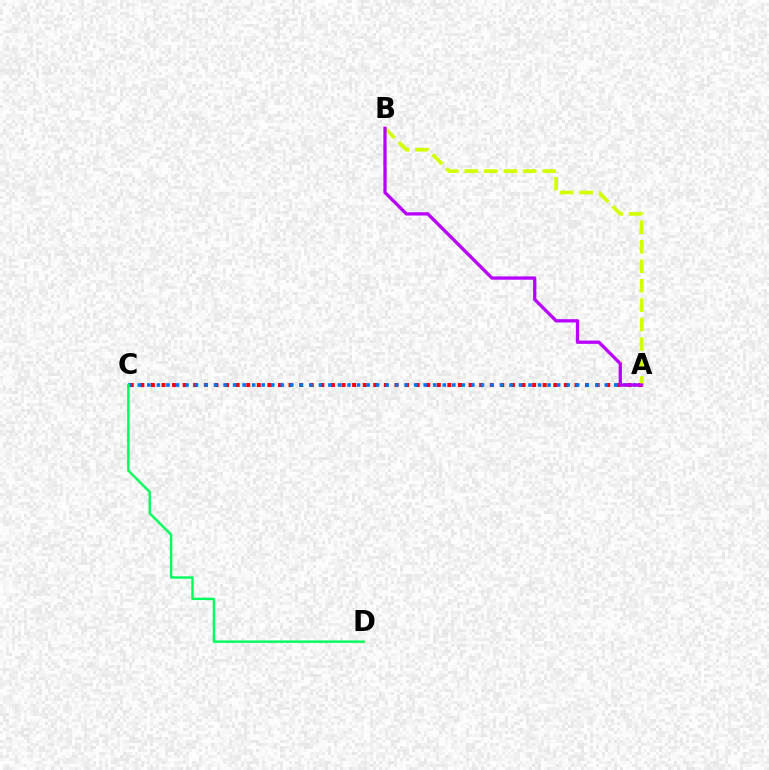{('A', 'C'): [{'color': '#ff0000', 'line_style': 'dotted', 'thickness': 2.88}, {'color': '#0074ff', 'line_style': 'dotted', 'thickness': 2.59}], ('A', 'B'): [{'color': '#d1ff00', 'line_style': 'dashed', 'thickness': 2.64}, {'color': '#b900ff', 'line_style': 'solid', 'thickness': 2.36}], ('C', 'D'): [{'color': '#00ff5c', 'line_style': 'solid', 'thickness': 1.74}]}